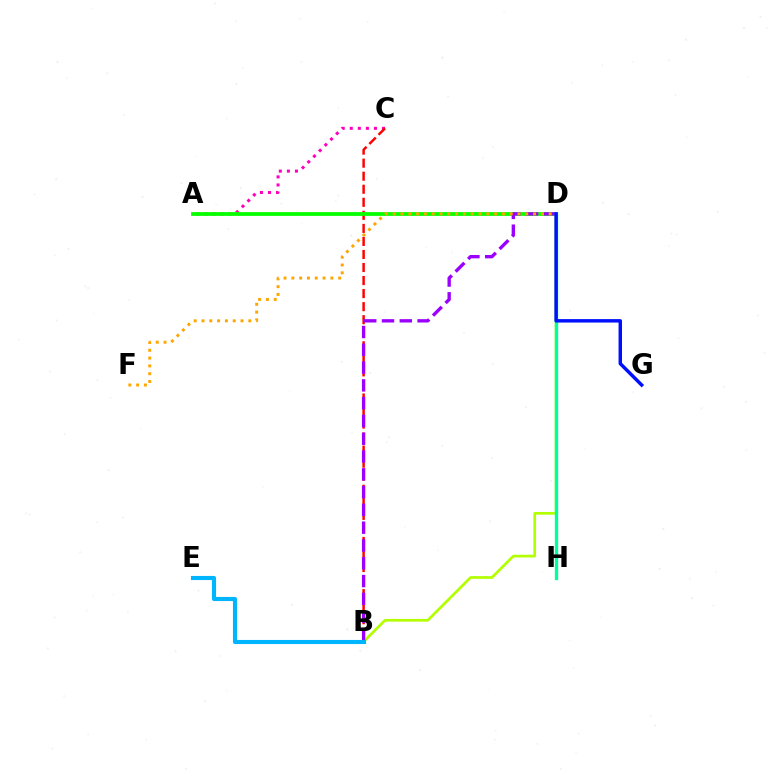{('A', 'C'): [{'color': '#ff00bd', 'line_style': 'dotted', 'thickness': 2.19}], ('B', 'C'): [{'color': '#ff0000', 'line_style': 'dashed', 'thickness': 1.77}], ('A', 'D'): [{'color': '#08ff00', 'line_style': 'solid', 'thickness': 2.73}], ('B', 'D'): [{'color': '#b3ff00', 'line_style': 'solid', 'thickness': 1.96}, {'color': '#9b00ff', 'line_style': 'dashed', 'thickness': 2.42}], ('D', 'F'): [{'color': '#ffa500', 'line_style': 'dotted', 'thickness': 2.12}], ('D', 'H'): [{'color': '#00ff9d', 'line_style': 'solid', 'thickness': 2.42}], ('D', 'G'): [{'color': '#0010ff', 'line_style': 'solid', 'thickness': 2.49}], ('B', 'E'): [{'color': '#00b5ff', 'line_style': 'solid', 'thickness': 2.96}]}